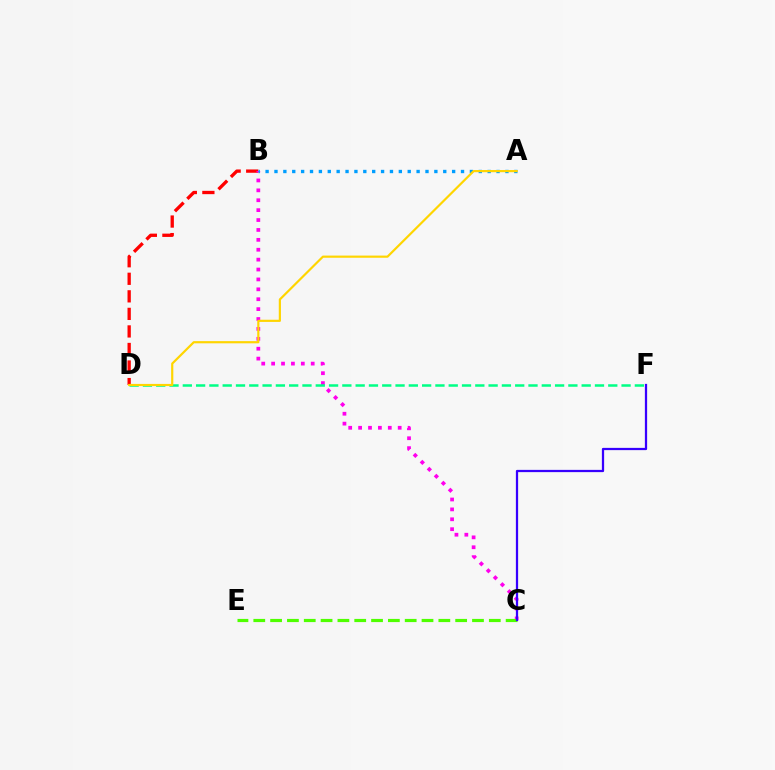{('B', 'D'): [{'color': '#ff0000', 'line_style': 'dashed', 'thickness': 2.38}], ('B', 'C'): [{'color': '#ff00ed', 'line_style': 'dotted', 'thickness': 2.69}], ('D', 'F'): [{'color': '#00ff86', 'line_style': 'dashed', 'thickness': 1.81}], ('A', 'B'): [{'color': '#009eff', 'line_style': 'dotted', 'thickness': 2.41}], ('C', 'E'): [{'color': '#4fff00', 'line_style': 'dashed', 'thickness': 2.29}], ('C', 'F'): [{'color': '#3700ff', 'line_style': 'solid', 'thickness': 1.62}], ('A', 'D'): [{'color': '#ffd500', 'line_style': 'solid', 'thickness': 1.57}]}